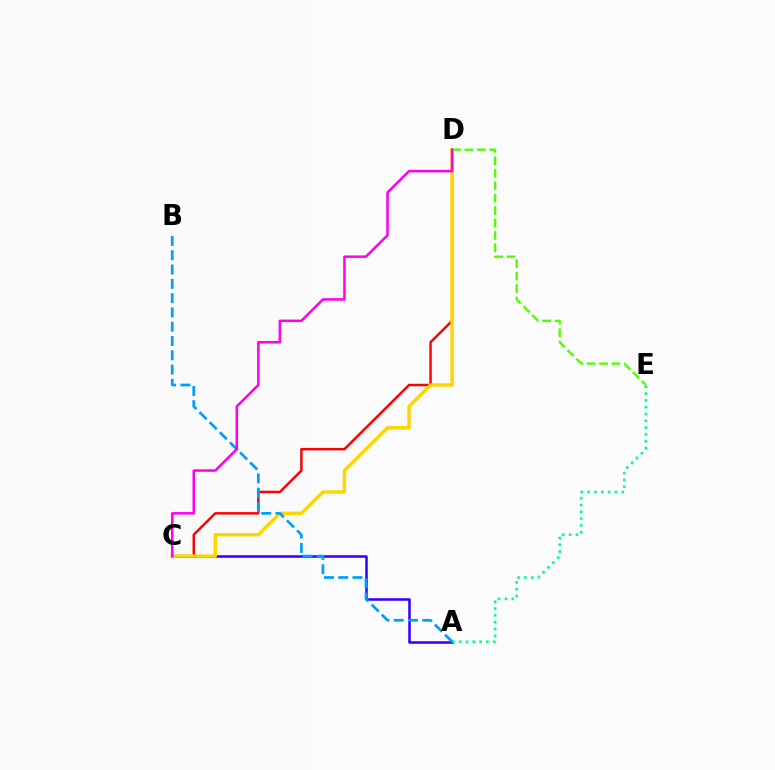{('A', 'C'): [{'color': '#3700ff', 'line_style': 'solid', 'thickness': 1.83}], ('D', 'E'): [{'color': '#4fff00', 'line_style': 'dashed', 'thickness': 1.69}], ('C', 'D'): [{'color': '#ff0000', 'line_style': 'solid', 'thickness': 1.77}, {'color': '#ffd500', 'line_style': 'solid', 'thickness': 2.46}, {'color': '#ff00ed', 'line_style': 'solid', 'thickness': 1.81}], ('A', 'E'): [{'color': '#00ff86', 'line_style': 'dotted', 'thickness': 1.85}], ('A', 'B'): [{'color': '#009eff', 'line_style': 'dashed', 'thickness': 1.94}]}